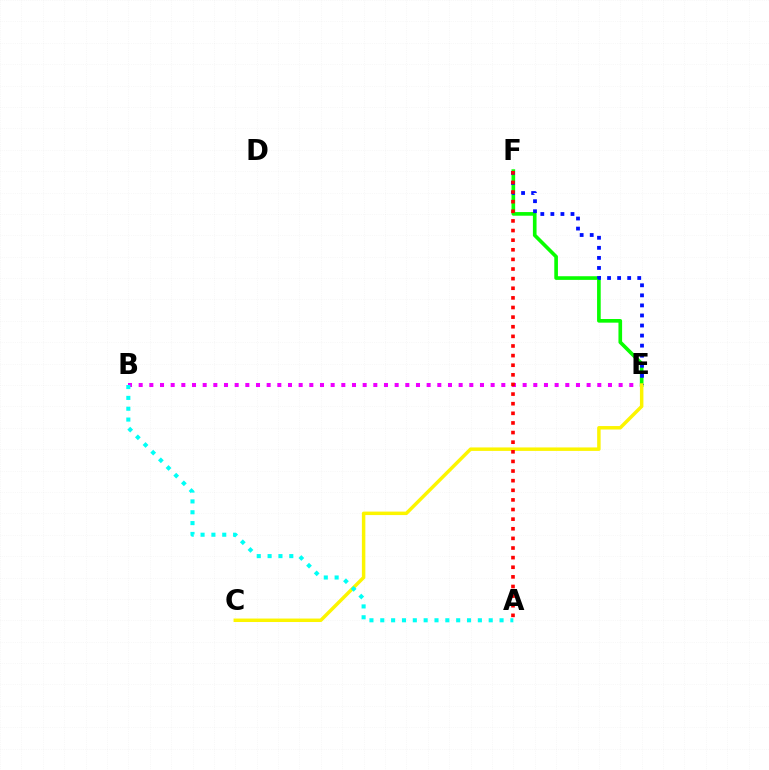{('B', 'E'): [{'color': '#ee00ff', 'line_style': 'dotted', 'thickness': 2.9}], ('E', 'F'): [{'color': '#08ff00', 'line_style': 'solid', 'thickness': 2.63}, {'color': '#0010ff', 'line_style': 'dotted', 'thickness': 2.73}], ('C', 'E'): [{'color': '#fcf500', 'line_style': 'solid', 'thickness': 2.5}], ('A', 'F'): [{'color': '#ff0000', 'line_style': 'dotted', 'thickness': 2.61}], ('A', 'B'): [{'color': '#00fff6', 'line_style': 'dotted', 'thickness': 2.95}]}